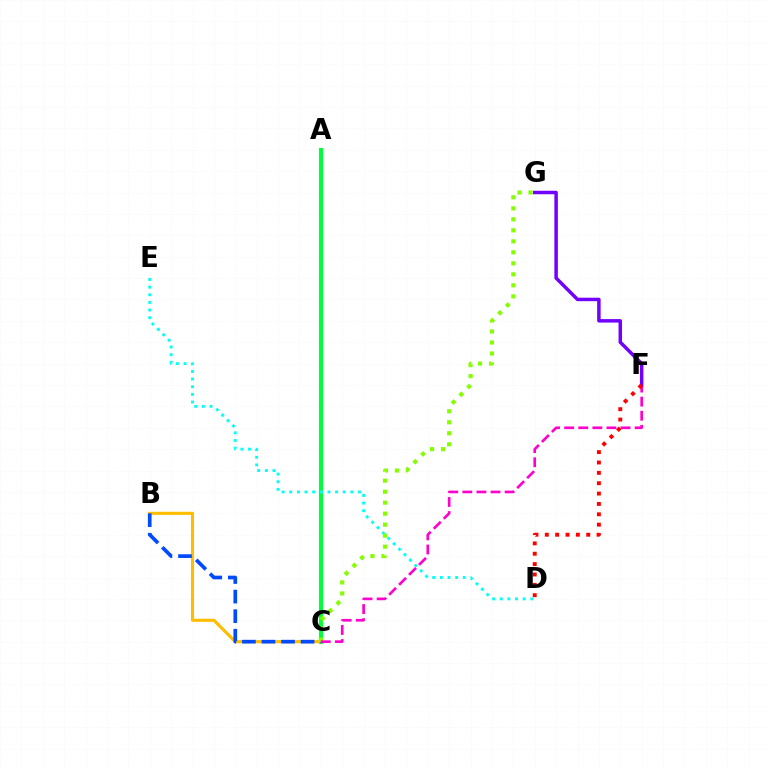{('A', 'C'): [{'color': '#00ff39', 'line_style': 'solid', 'thickness': 2.97}], ('B', 'C'): [{'color': '#ffbd00', 'line_style': 'solid', 'thickness': 2.24}, {'color': '#004bff', 'line_style': 'dashed', 'thickness': 2.66}], ('D', 'E'): [{'color': '#00fff6', 'line_style': 'dotted', 'thickness': 2.08}], ('C', 'G'): [{'color': '#84ff00', 'line_style': 'dotted', 'thickness': 2.99}], ('C', 'F'): [{'color': '#ff00cf', 'line_style': 'dashed', 'thickness': 1.91}], ('F', 'G'): [{'color': '#7200ff', 'line_style': 'solid', 'thickness': 2.5}], ('D', 'F'): [{'color': '#ff0000', 'line_style': 'dotted', 'thickness': 2.82}]}